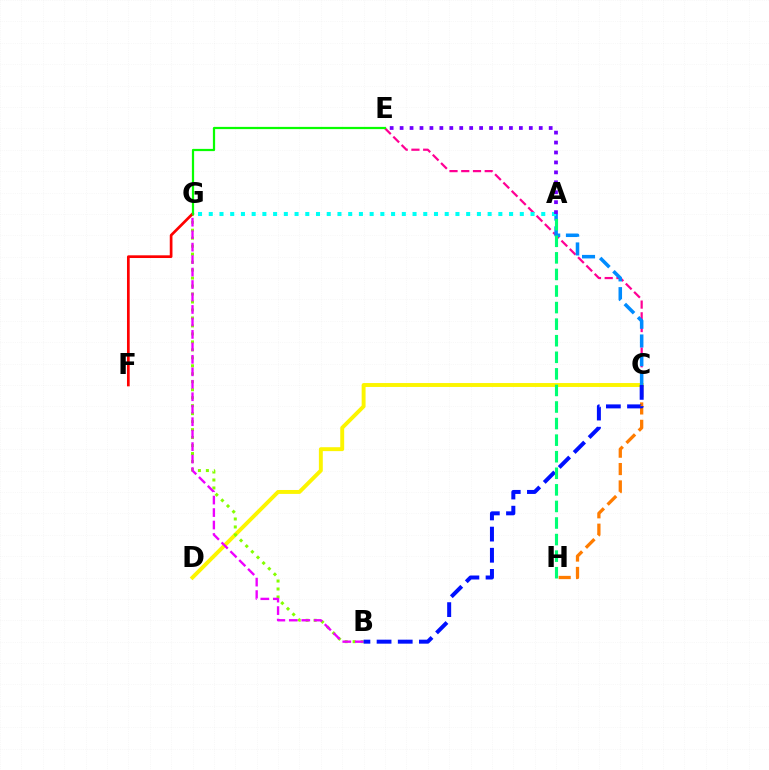{('C', 'E'): [{'color': '#ff0094', 'line_style': 'dashed', 'thickness': 1.59}], ('C', 'D'): [{'color': '#fcf500', 'line_style': 'solid', 'thickness': 2.82}], ('B', 'G'): [{'color': '#84ff00', 'line_style': 'dotted', 'thickness': 2.17}, {'color': '#ee00ff', 'line_style': 'dashed', 'thickness': 1.69}], ('F', 'G'): [{'color': '#ff0000', 'line_style': 'solid', 'thickness': 1.95}], ('A', 'C'): [{'color': '#008cff', 'line_style': 'dashed', 'thickness': 2.55}], ('A', 'G'): [{'color': '#00fff6', 'line_style': 'dotted', 'thickness': 2.91}], ('C', 'H'): [{'color': '#ff7c00', 'line_style': 'dashed', 'thickness': 2.36}], ('E', 'G'): [{'color': '#08ff00', 'line_style': 'solid', 'thickness': 1.6}], ('A', 'E'): [{'color': '#7200ff', 'line_style': 'dotted', 'thickness': 2.7}], ('B', 'C'): [{'color': '#0010ff', 'line_style': 'dashed', 'thickness': 2.87}], ('A', 'H'): [{'color': '#00ff74', 'line_style': 'dashed', 'thickness': 2.25}]}